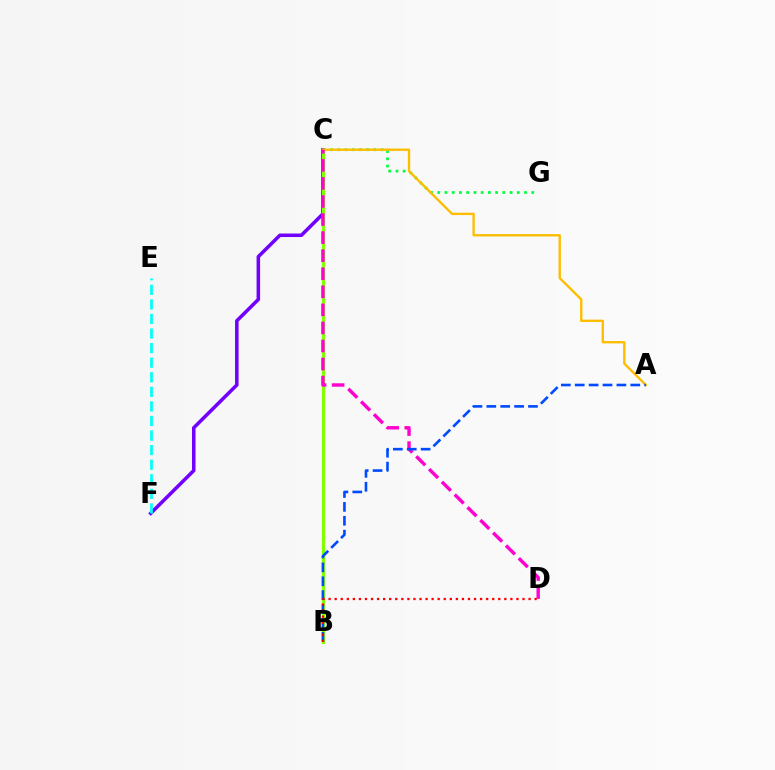{('C', 'F'): [{'color': '#7200ff', 'line_style': 'solid', 'thickness': 2.55}], ('B', 'C'): [{'color': '#84ff00', 'line_style': 'solid', 'thickness': 2.3}], ('C', 'G'): [{'color': '#00ff39', 'line_style': 'dotted', 'thickness': 1.97}], ('A', 'C'): [{'color': '#ffbd00', 'line_style': 'solid', 'thickness': 1.7}], ('C', 'D'): [{'color': '#ff00cf', 'line_style': 'dashed', 'thickness': 2.45}], ('E', 'F'): [{'color': '#00fff6', 'line_style': 'dashed', 'thickness': 1.98}], ('A', 'B'): [{'color': '#004bff', 'line_style': 'dashed', 'thickness': 1.89}], ('B', 'D'): [{'color': '#ff0000', 'line_style': 'dotted', 'thickness': 1.65}]}